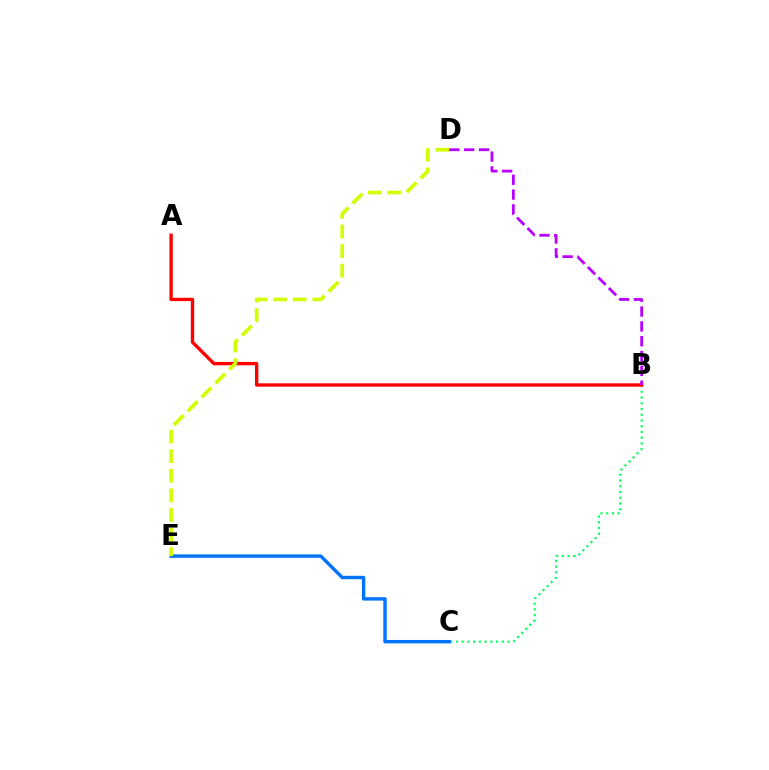{('B', 'C'): [{'color': '#00ff5c', 'line_style': 'dotted', 'thickness': 1.56}], ('C', 'E'): [{'color': '#0074ff', 'line_style': 'solid', 'thickness': 2.45}], ('A', 'B'): [{'color': '#ff0000', 'line_style': 'solid', 'thickness': 2.41}], ('D', 'E'): [{'color': '#d1ff00', 'line_style': 'dashed', 'thickness': 2.66}], ('B', 'D'): [{'color': '#b900ff', 'line_style': 'dashed', 'thickness': 2.02}]}